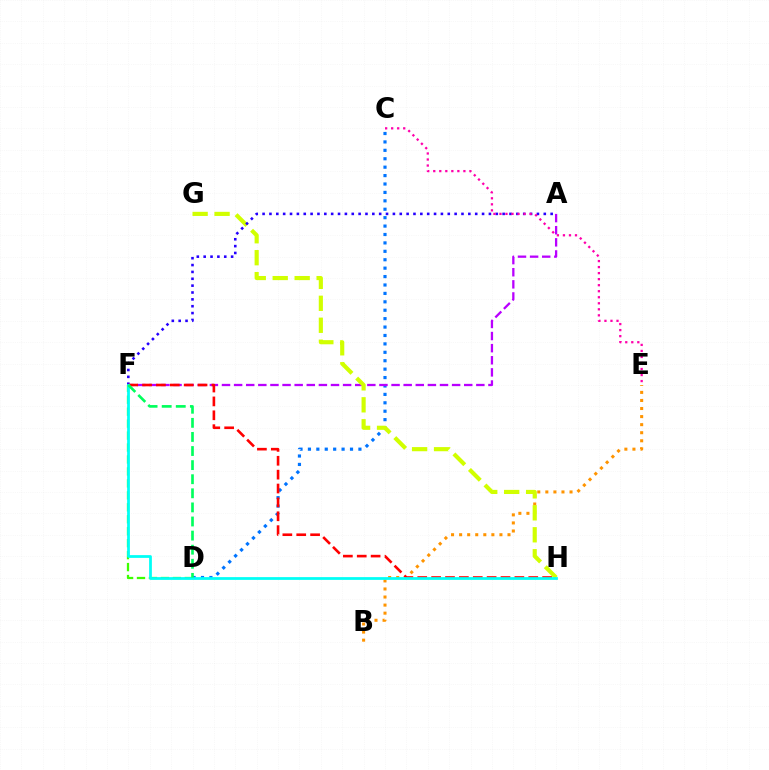{('C', 'D'): [{'color': '#0074ff', 'line_style': 'dotted', 'thickness': 2.29}], ('D', 'F'): [{'color': '#3dff00', 'line_style': 'dashed', 'thickness': 1.62}, {'color': '#00ff5c', 'line_style': 'dashed', 'thickness': 1.91}], ('B', 'E'): [{'color': '#ff9400', 'line_style': 'dotted', 'thickness': 2.19}], ('A', 'F'): [{'color': '#b900ff', 'line_style': 'dashed', 'thickness': 1.65}, {'color': '#2500ff', 'line_style': 'dotted', 'thickness': 1.86}], ('G', 'H'): [{'color': '#d1ff00', 'line_style': 'dashed', 'thickness': 2.98}], ('F', 'H'): [{'color': '#ff0000', 'line_style': 'dashed', 'thickness': 1.88}, {'color': '#00fff6', 'line_style': 'solid', 'thickness': 1.99}], ('C', 'E'): [{'color': '#ff00ac', 'line_style': 'dotted', 'thickness': 1.64}]}